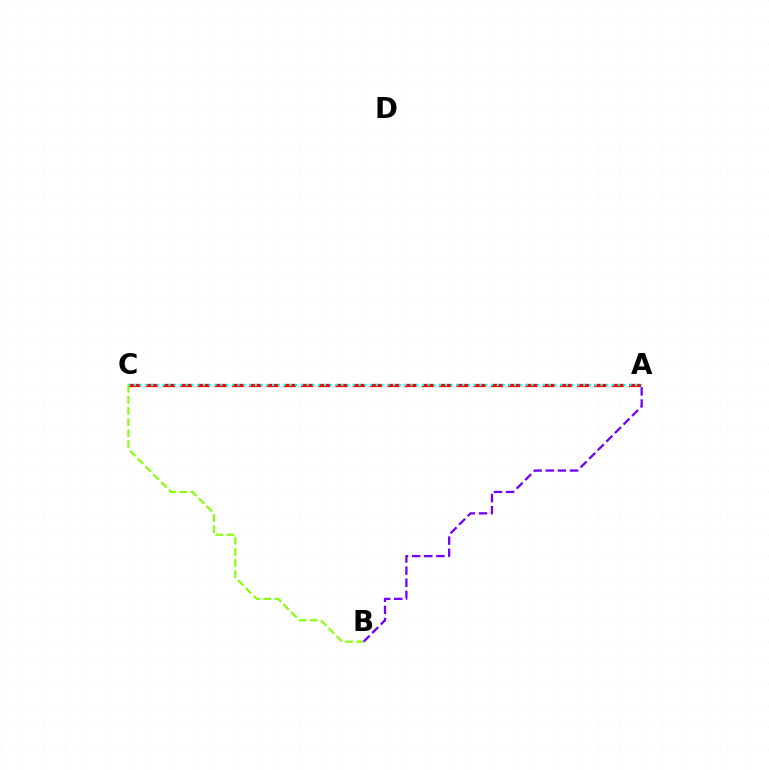{('A', 'C'): [{'color': '#ff0000', 'line_style': 'dashed', 'thickness': 2.34}, {'color': '#00fff6', 'line_style': 'dotted', 'thickness': 1.57}], ('B', 'C'): [{'color': '#84ff00', 'line_style': 'dashed', 'thickness': 1.5}], ('A', 'B'): [{'color': '#7200ff', 'line_style': 'dashed', 'thickness': 1.65}]}